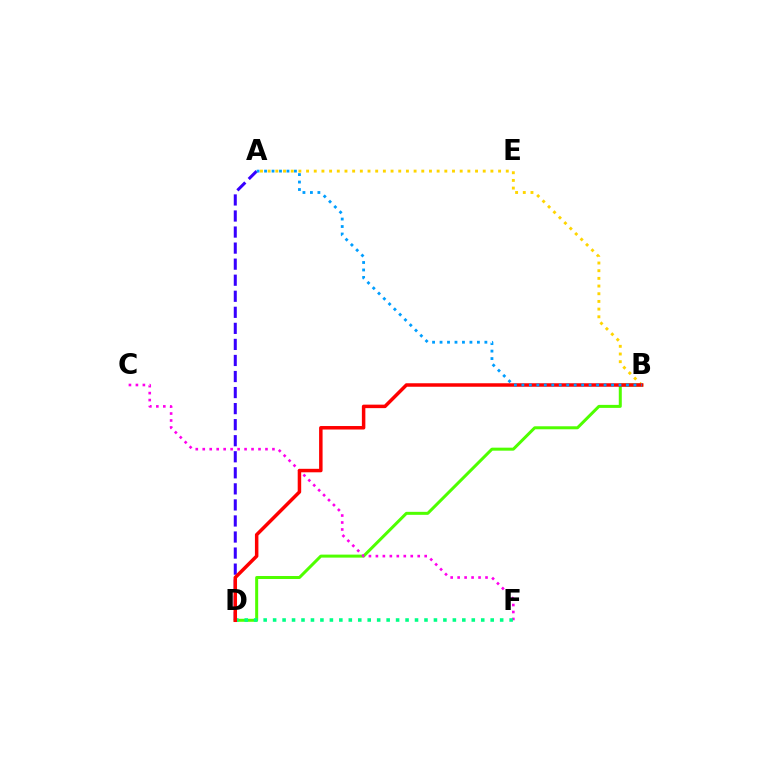{('A', 'D'): [{'color': '#3700ff', 'line_style': 'dashed', 'thickness': 2.18}], ('B', 'D'): [{'color': '#4fff00', 'line_style': 'solid', 'thickness': 2.16}, {'color': '#ff0000', 'line_style': 'solid', 'thickness': 2.51}], ('C', 'F'): [{'color': '#ff00ed', 'line_style': 'dotted', 'thickness': 1.89}], ('D', 'F'): [{'color': '#00ff86', 'line_style': 'dotted', 'thickness': 2.57}], ('A', 'B'): [{'color': '#ffd500', 'line_style': 'dotted', 'thickness': 2.09}, {'color': '#009eff', 'line_style': 'dotted', 'thickness': 2.03}]}